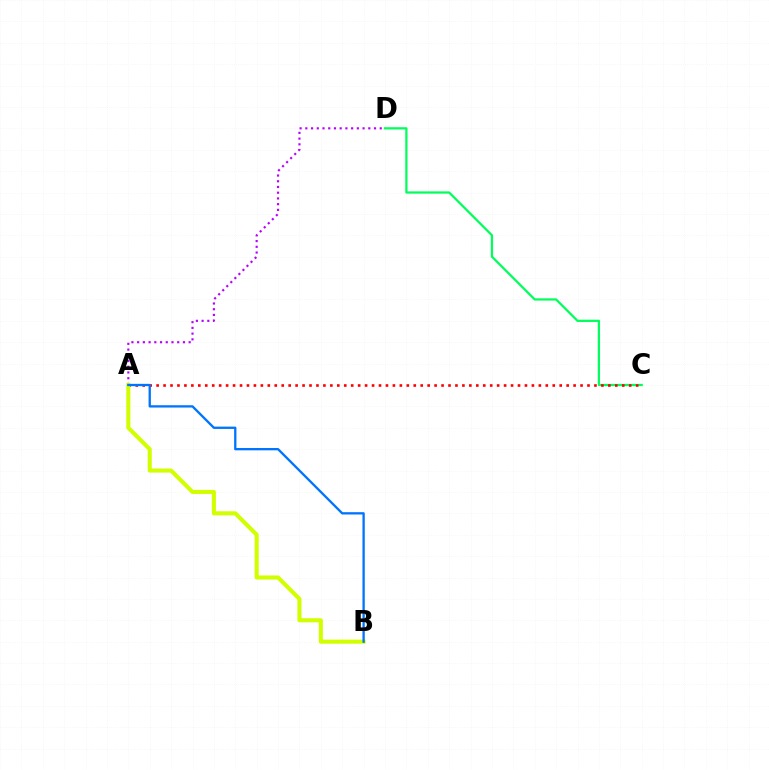{('C', 'D'): [{'color': '#00ff5c', 'line_style': 'solid', 'thickness': 1.62}], ('A', 'C'): [{'color': '#ff0000', 'line_style': 'dotted', 'thickness': 1.89}], ('A', 'D'): [{'color': '#b900ff', 'line_style': 'dotted', 'thickness': 1.56}], ('A', 'B'): [{'color': '#d1ff00', 'line_style': 'solid', 'thickness': 2.94}, {'color': '#0074ff', 'line_style': 'solid', 'thickness': 1.66}]}